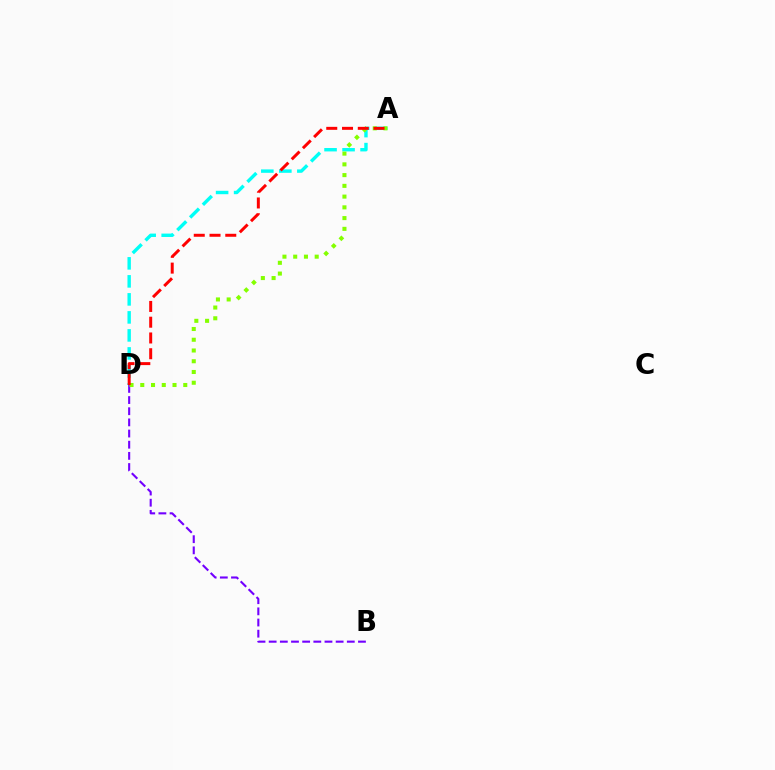{('A', 'D'): [{'color': '#00fff6', 'line_style': 'dashed', 'thickness': 2.45}, {'color': '#84ff00', 'line_style': 'dotted', 'thickness': 2.92}, {'color': '#ff0000', 'line_style': 'dashed', 'thickness': 2.14}], ('B', 'D'): [{'color': '#7200ff', 'line_style': 'dashed', 'thickness': 1.52}]}